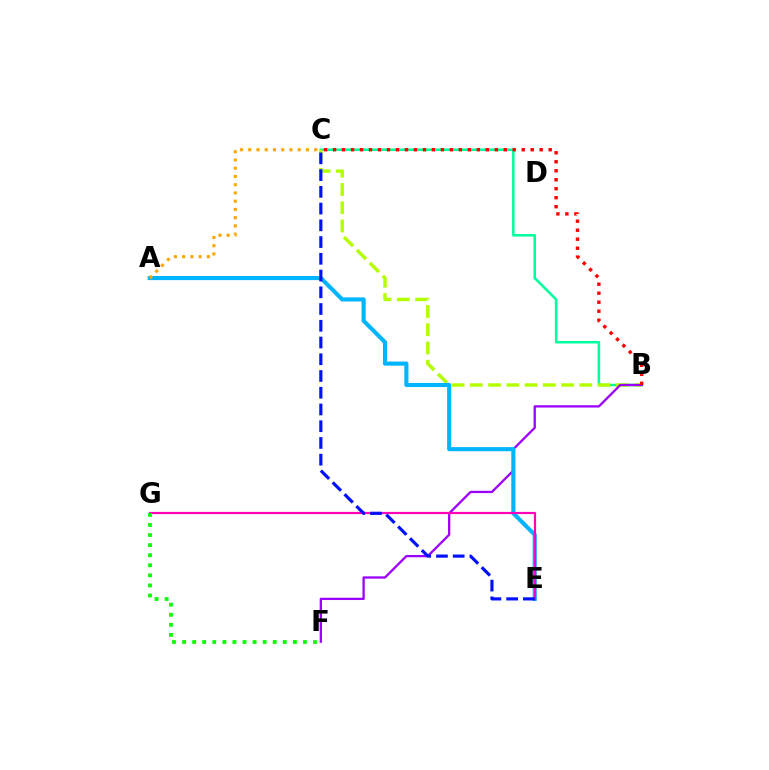{('B', 'C'): [{'color': '#00ff9d', 'line_style': 'solid', 'thickness': 1.83}, {'color': '#b3ff00', 'line_style': 'dashed', 'thickness': 2.48}, {'color': '#ff0000', 'line_style': 'dotted', 'thickness': 2.44}], ('B', 'F'): [{'color': '#9b00ff', 'line_style': 'solid', 'thickness': 1.65}], ('A', 'E'): [{'color': '#00b5ff', 'line_style': 'solid', 'thickness': 2.95}], ('A', 'C'): [{'color': '#ffa500', 'line_style': 'dotted', 'thickness': 2.24}], ('E', 'G'): [{'color': '#ff00bd', 'line_style': 'solid', 'thickness': 1.58}], ('C', 'E'): [{'color': '#0010ff', 'line_style': 'dashed', 'thickness': 2.27}], ('F', 'G'): [{'color': '#08ff00', 'line_style': 'dotted', 'thickness': 2.74}]}